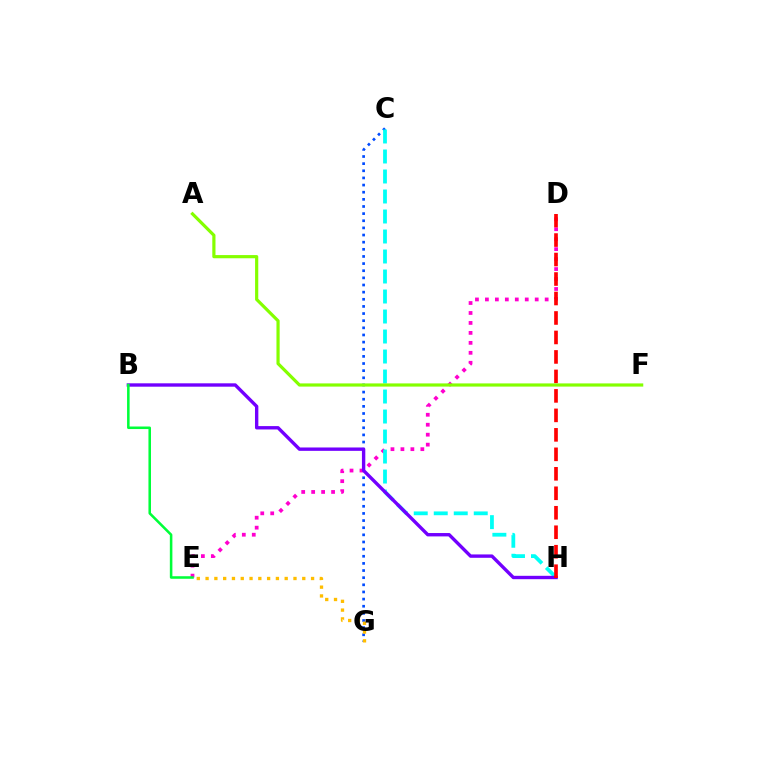{('C', 'G'): [{'color': '#004bff', 'line_style': 'dotted', 'thickness': 1.94}], ('D', 'E'): [{'color': '#ff00cf', 'line_style': 'dotted', 'thickness': 2.71}], ('E', 'G'): [{'color': '#ffbd00', 'line_style': 'dotted', 'thickness': 2.39}], ('C', 'H'): [{'color': '#00fff6', 'line_style': 'dashed', 'thickness': 2.72}], ('B', 'H'): [{'color': '#7200ff', 'line_style': 'solid', 'thickness': 2.43}], ('B', 'E'): [{'color': '#00ff39', 'line_style': 'solid', 'thickness': 1.84}], ('D', 'H'): [{'color': '#ff0000', 'line_style': 'dashed', 'thickness': 2.65}], ('A', 'F'): [{'color': '#84ff00', 'line_style': 'solid', 'thickness': 2.29}]}